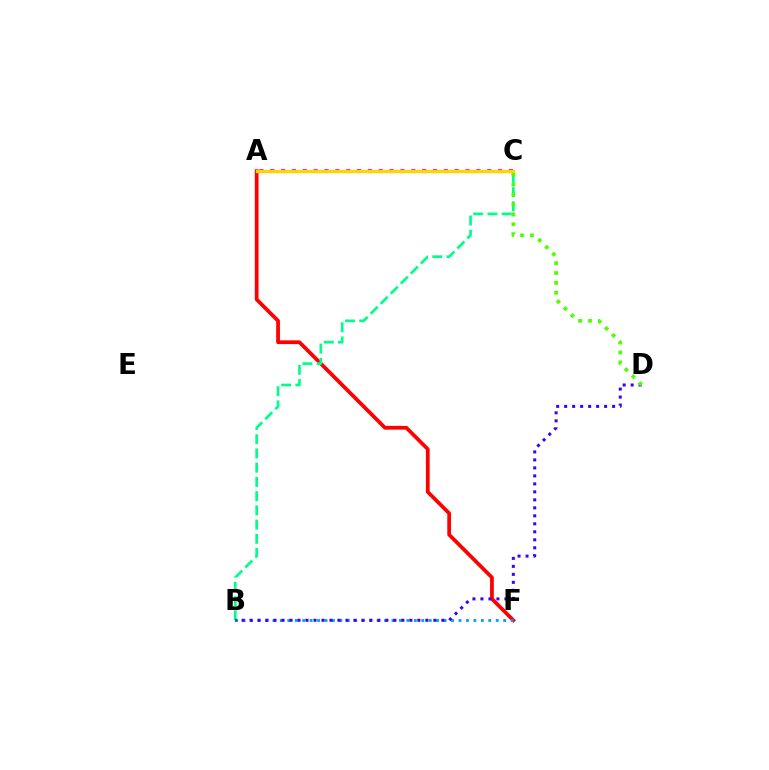{('A', 'F'): [{'color': '#ff0000', 'line_style': 'solid', 'thickness': 2.7}], ('B', 'F'): [{'color': '#009eff', 'line_style': 'dotted', 'thickness': 2.02}], ('A', 'C'): [{'color': '#ff00ed', 'line_style': 'dotted', 'thickness': 2.95}, {'color': '#ffd500', 'line_style': 'solid', 'thickness': 2.4}], ('B', 'C'): [{'color': '#00ff86', 'line_style': 'dashed', 'thickness': 1.93}], ('B', 'D'): [{'color': '#3700ff', 'line_style': 'dotted', 'thickness': 2.17}], ('C', 'D'): [{'color': '#4fff00', 'line_style': 'dotted', 'thickness': 2.68}]}